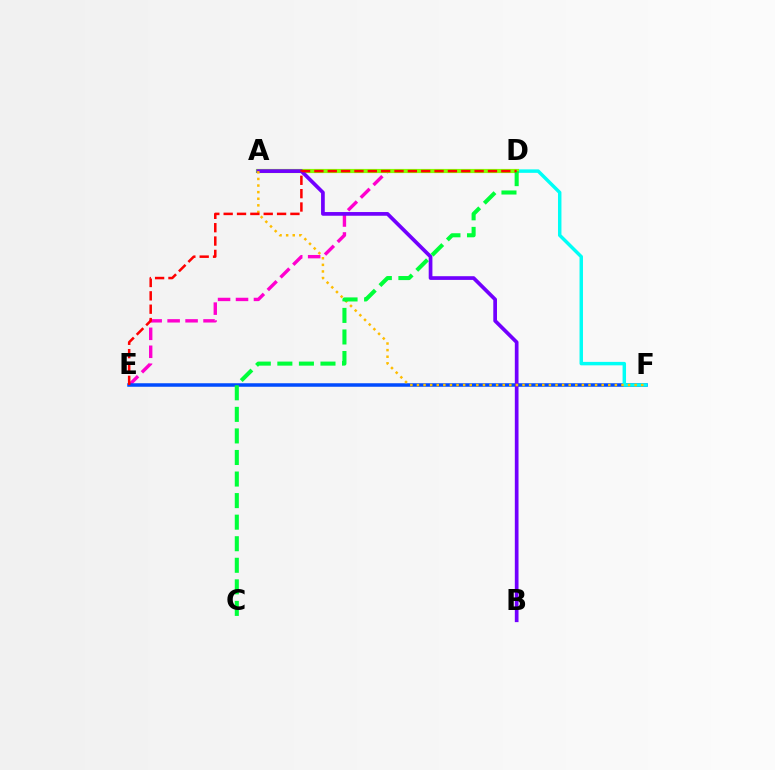{('D', 'E'): [{'color': '#ff00cf', 'line_style': 'dashed', 'thickness': 2.44}, {'color': '#ff0000', 'line_style': 'dashed', 'thickness': 1.81}], ('E', 'F'): [{'color': '#004bff', 'line_style': 'solid', 'thickness': 2.52}], ('A', 'F'): [{'color': '#00fff6', 'line_style': 'solid', 'thickness': 2.49}, {'color': '#ffbd00', 'line_style': 'dotted', 'thickness': 1.79}], ('A', 'D'): [{'color': '#84ff00', 'line_style': 'solid', 'thickness': 3.0}], ('A', 'B'): [{'color': '#7200ff', 'line_style': 'solid', 'thickness': 2.67}], ('C', 'D'): [{'color': '#00ff39', 'line_style': 'dashed', 'thickness': 2.93}]}